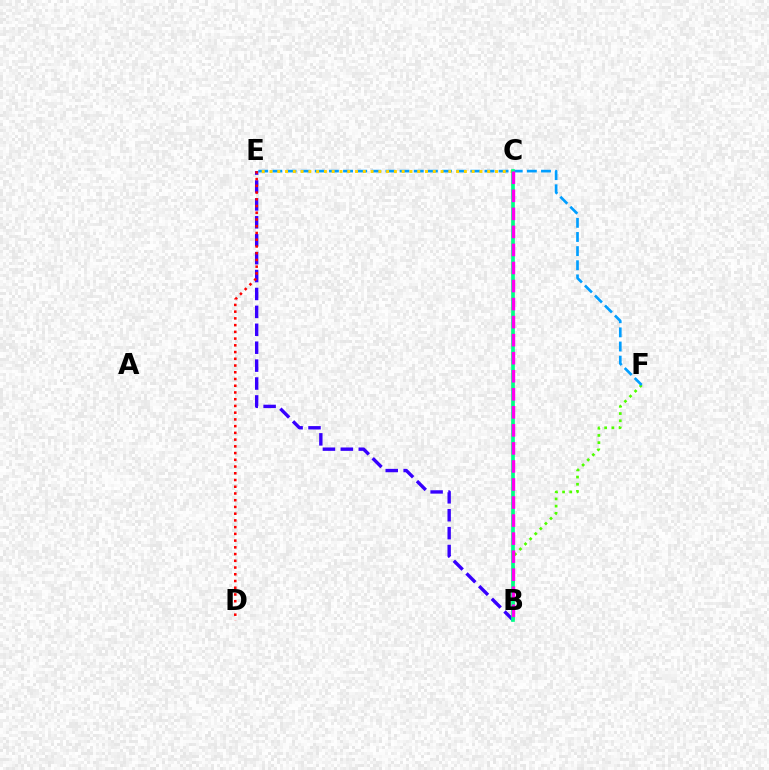{('B', 'F'): [{'color': '#4fff00', 'line_style': 'dotted', 'thickness': 1.96}], ('E', 'F'): [{'color': '#009eff', 'line_style': 'dashed', 'thickness': 1.92}], ('B', 'E'): [{'color': '#3700ff', 'line_style': 'dashed', 'thickness': 2.43}], ('D', 'E'): [{'color': '#ff0000', 'line_style': 'dotted', 'thickness': 1.83}], ('C', 'E'): [{'color': '#ffd500', 'line_style': 'dotted', 'thickness': 2.11}], ('B', 'C'): [{'color': '#00ff86', 'line_style': 'solid', 'thickness': 2.64}, {'color': '#ff00ed', 'line_style': 'dashed', 'thickness': 2.45}]}